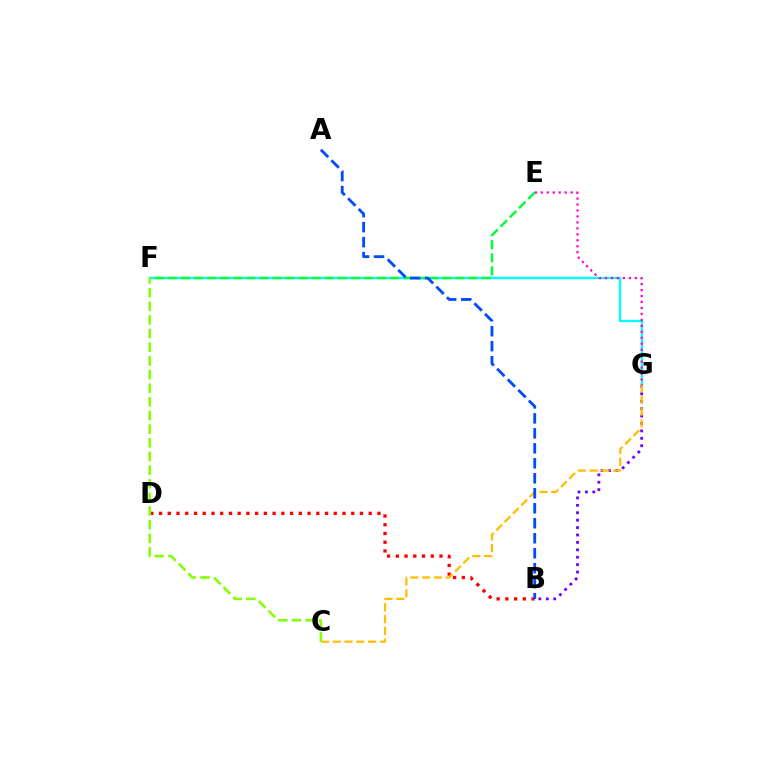{('F', 'G'): [{'color': '#00fff6', 'line_style': 'solid', 'thickness': 1.67}], ('E', 'F'): [{'color': '#00ff39', 'line_style': 'dashed', 'thickness': 1.78}], ('B', 'D'): [{'color': '#ff0000', 'line_style': 'dotted', 'thickness': 2.37}], ('E', 'G'): [{'color': '#ff00cf', 'line_style': 'dotted', 'thickness': 1.62}], ('B', 'G'): [{'color': '#7200ff', 'line_style': 'dotted', 'thickness': 2.01}], ('C', 'G'): [{'color': '#ffbd00', 'line_style': 'dashed', 'thickness': 1.6}], ('A', 'B'): [{'color': '#004bff', 'line_style': 'dashed', 'thickness': 2.04}], ('C', 'F'): [{'color': '#84ff00', 'line_style': 'dashed', 'thickness': 1.85}]}